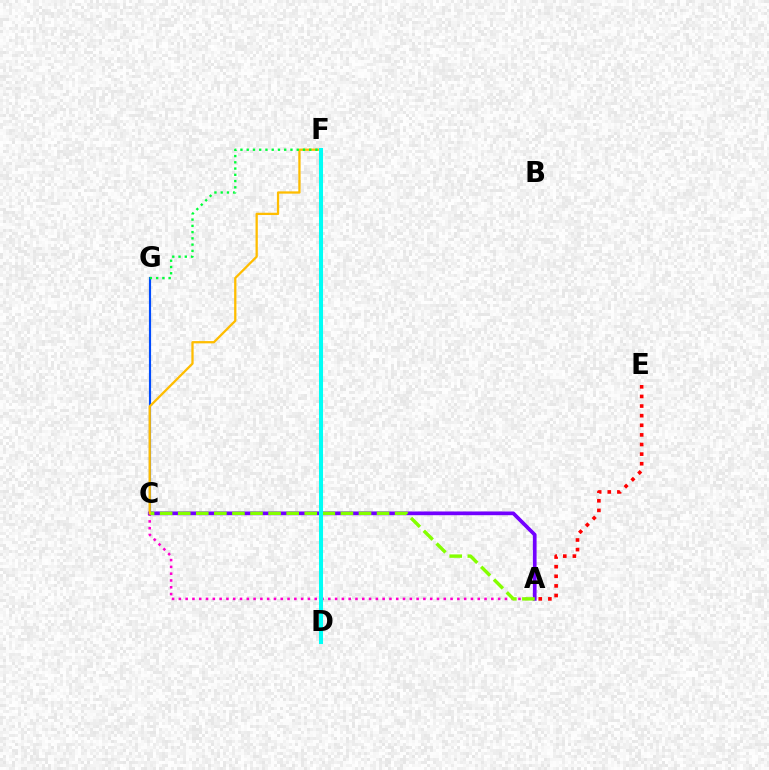{('A', 'C'): [{'color': '#ff00cf', 'line_style': 'dotted', 'thickness': 1.85}, {'color': '#7200ff', 'line_style': 'solid', 'thickness': 2.67}, {'color': '#84ff00', 'line_style': 'dashed', 'thickness': 2.46}], ('C', 'G'): [{'color': '#004bff', 'line_style': 'solid', 'thickness': 1.55}], ('C', 'F'): [{'color': '#ffbd00', 'line_style': 'solid', 'thickness': 1.64}], ('A', 'E'): [{'color': '#ff0000', 'line_style': 'dotted', 'thickness': 2.61}], ('D', 'F'): [{'color': '#00fff6', 'line_style': 'solid', 'thickness': 2.91}], ('F', 'G'): [{'color': '#00ff39', 'line_style': 'dotted', 'thickness': 1.7}]}